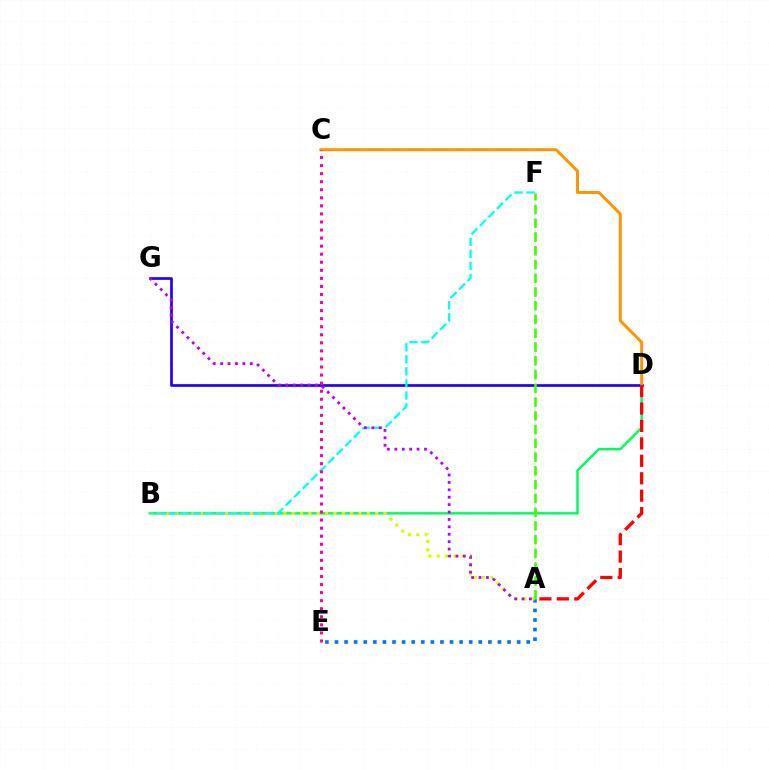{('A', 'E'): [{'color': '#0074ff', 'line_style': 'dotted', 'thickness': 2.6}], ('B', 'D'): [{'color': '#00ff5c', 'line_style': 'solid', 'thickness': 1.79}], ('D', 'G'): [{'color': '#2500ff', 'line_style': 'solid', 'thickness': 1.96}], ('A', 'B'): [{'color': '#d1ff00', 'line_style': 'dotted', 'thickness': 2.27}], ('B', 'F'): [{'color': '#00fff6', 'line_style': 'dashed', 'thickness': 1.64}], ('A', 'G'): [{'color': '#b900ff', 'line_style': 'dotted', 'thickness': 2.01}], ('C', 'D'): [{'color': '#ff9400', 'line_style': 'solid', 'thickness': 2.13}], ('C', 'E'): [{'color': '#ff00ac', 'line_style': 'dotted', 'thickness': 2.19}], ('A', 'D'): [{'color': '#ff0000', 'line_style': 'dashed', 'thickness': 2.37}], ('A', 'F'): [{'color': '#3dff00', 'line_style': 'dashed', 'thickness': 1.87}]}